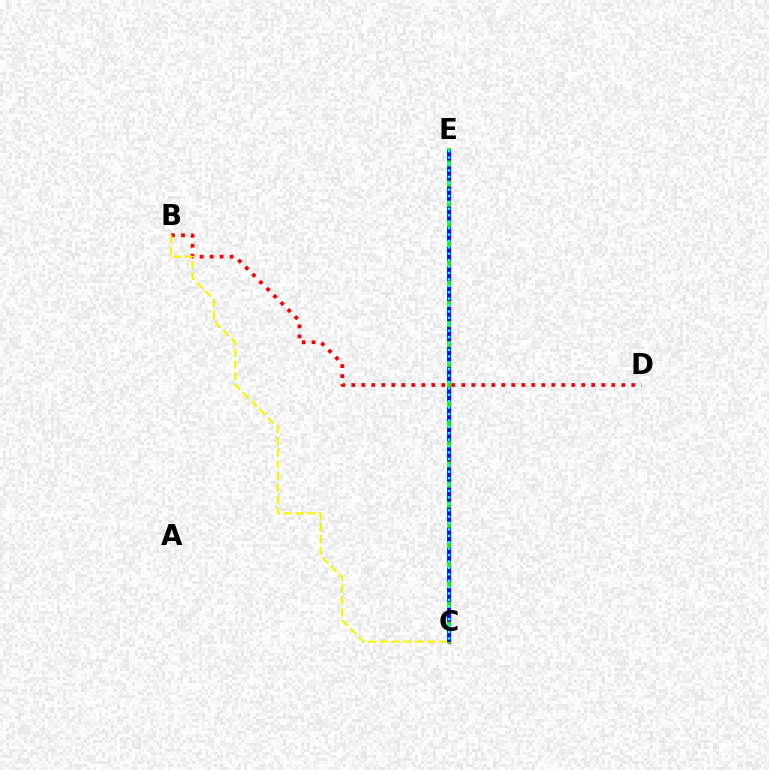{('C', 'E'): [{'color': '#ee00ff', 'line_style': 'solid', 'thickness': 2.51}, {'color': '#08ff00', 'line_style': 'solid', 'thickness': 2.58}, {'color': '#0010ff', 'line_style': 'dashed', 'thickness': 2.73}, {'color': '#00fff6', 'line_style': 'dotted', 'thickness': 1.74}], ('B', 'D'): [{'color': '#ff0000', 'line_style': 'dotted', 'thickness': 2.72}], ('B', 'C'): [{'color': '#fcf500', 'line_style': 'dashed', 'thickness': 1.6}]}